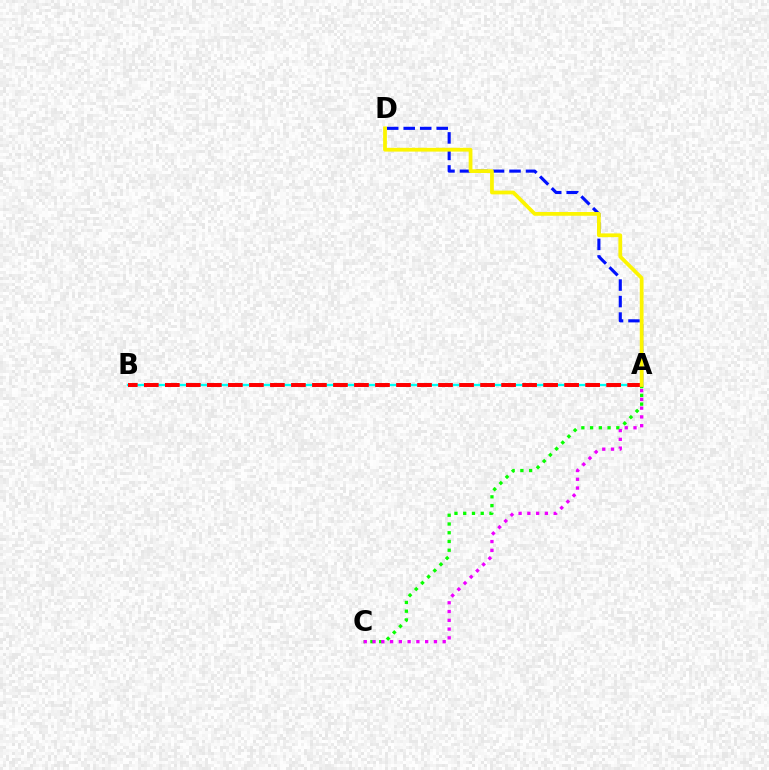{('A', 'B'): [{'color': '#00fff6', 'line_style': 'solid', 'thickness': 1.65}, {'color': '#ff0000', 'line_style': 'dashed', 'thickness': 2.85}], ('A', 'C'): [{'color': '#08ff00', 'line_style': 'dotted', 'thickness': 2.38}, {'color': '#ee00ff', 'line_style': 'dotted', 'thickness': 2.38}], ('A', 'D'): [{'color': '#0010ff', 'line_style': 'dashed', 'thickness': 2.24}, {'color': '#fcf500', 'line_style': 'solid', 'thickness': 2.7}]}